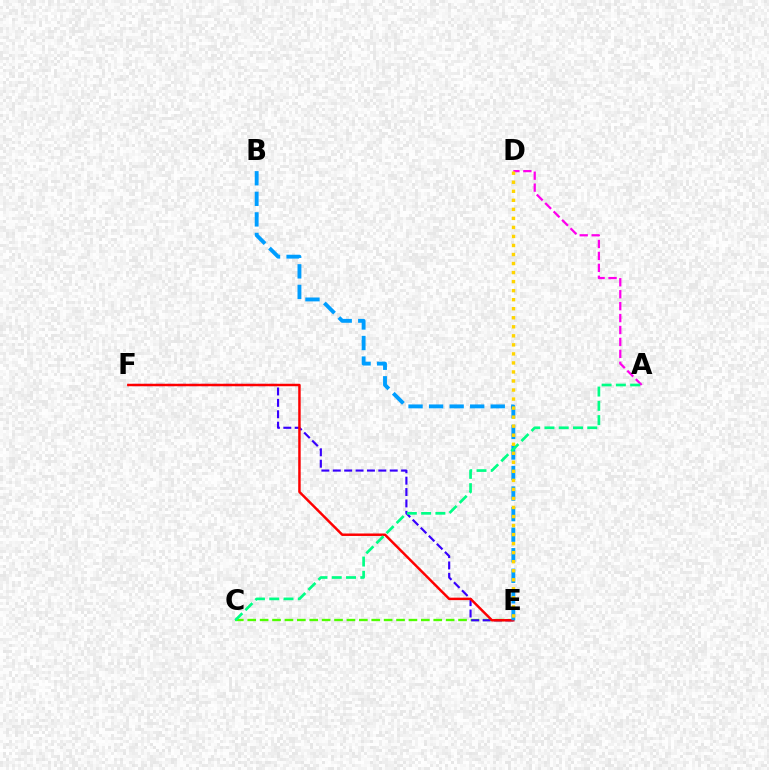{('C', 'E'): [{'color': '#4fff00', 'line_style': 'dashed', 'thickness': 1.68}], ('E', 'F'): [{'color': '#3700ff', 'line_style': 'dashed', 'thickness': 1.55}, {'color': '#ff0000', 'line_style': 'solid', 'thickness': 1.78}], ('A', 'D'): [{'color': '#ff00ed', 'line_style': 'dashed', 'thickness': 1.62}], ('B', 'E'): [{'color': '#009eff', 'line_style': 'dashed', 'thickness': 2.79}], ('A', 'C'): [{'color': '#00ff86', 'line_style': 'dashed', 'thickness': 1.94}], ('D', 'E'): [{'color': '#ffd500', 'line_style': 'dotted', 'thickness': 2.45}]}